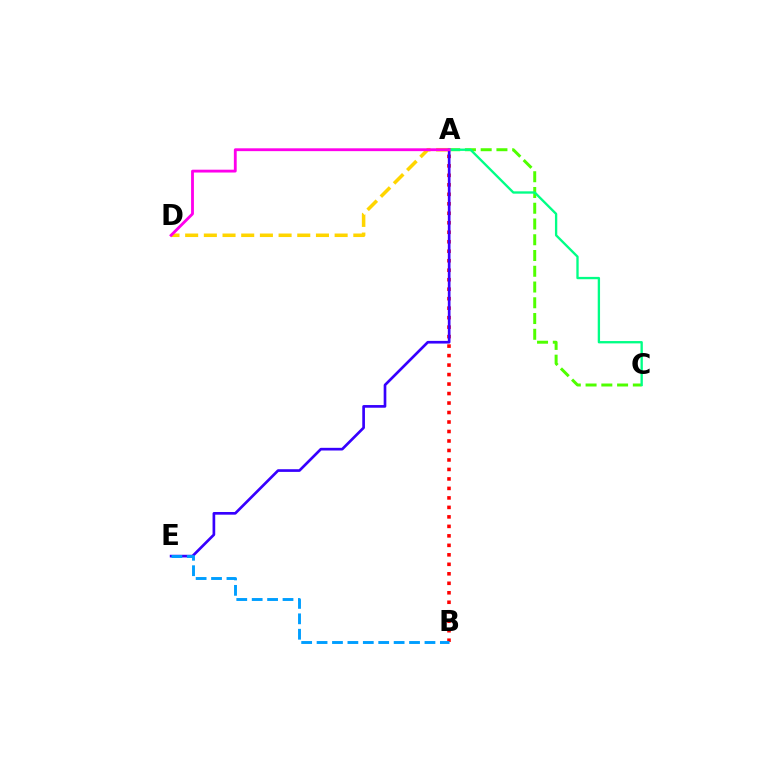{('A', 'C'): [{'color': '#4fff00', 'line_style': 'dashed', 'thickness': 2.14}, {'color': '#00ff86', 'line_style': 'solid', 'thickness': 1.68}], ('A', 'D'): [{'color': '#ffd500', 'line_style': 'dashed', 'thickness': 2.54}, {'color': '#ff00ed', 'line_style': 'solid', 'thickness': 2.04}], ('A', 'B'): [{'color': '#ff0000', 'line_style': 'dotted', 'thickness': 2.58}], ('A', 'E'): [{'color': '#3700ff', 'line_style': 'solid', 'thickness': 1.92}], ('B', 'E'): [{'color': '#009eff', 'line_style': 'dashed', 'thickness': 2.09}]}